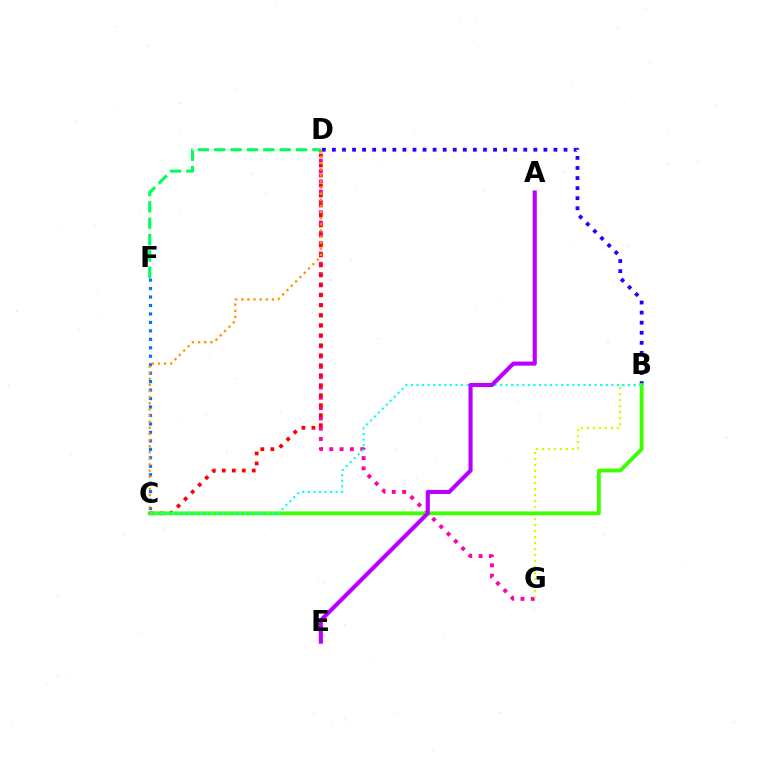{('B', 'D'): [{'color': '#2500ff', 'line_style': 'dotted', 'thickness': 2.74}], ('D', 'G'): [{'color': '#ff00ac', 'line_style': 'dotted', 'thickness': 2.8}], ('C', 'F'): [{'color': '#0074ff', 'line_style': 'dotted', 'thickness': 2.3}], ('B', 'G'): [{'color': '#d1ff00', 'line_style': 'dotted', 'thickness': 1.63}], ('C', 'D'): [{'color': '#ff0000', 'line_style': 'dotted', 'thickness': 2.71}, {'color': '#ff9400', 'line_style': 'dotted', 'thickness': 1.66}], ('B', 'C'): [{'color': '#3dff00', 'line_style': 'solid', 'thickness': 2.74}, {'color': '#00fff6', 'line_style': 'dotted', 'thickness': 1.51}], ('A', 'E'): [{'color': '#b900ff', 'line_style': 'solid', 'thickness': 2.96}], ('D', 'F'): [{'color': '#00ff5c', 'line_style': 'dashed', 'thickness': 2.22}]}